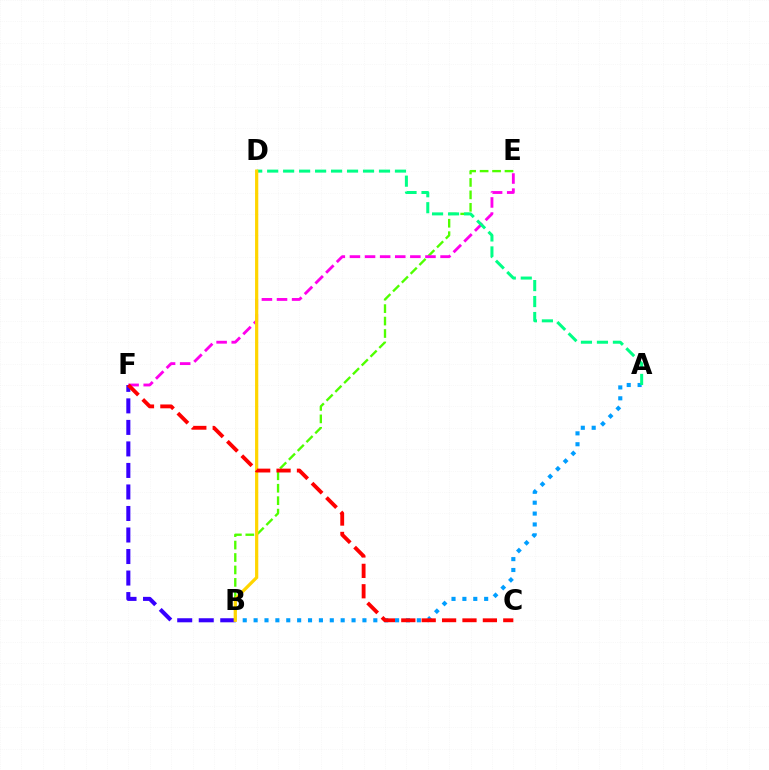{('A', 'B'): [{'color': '#009eff', 'line_style': 'dotted', 'thickness': 2.96}], ('B', 'E'): [{'color': '#4fff00', 'line_style': 'dashed', 'thickness': 1.69}], ('E', 'F'): [{'color': '#ff00ed', 'line_style': 'dashed', 'thickness': 2.05}], ('B', 'F'): [{'color': '#3700ff', 'line_style': 'dashed', 'thickness': 2.92}], ('A', 'D'): [{'color': '#00ff86', 'line_style': 'dashed', 'thickness': 2.17}], ('B', 'D'): [{'color': '#ffd500', 'line_style': 'solid', 'thickness': 2.32}], ('C', 'F'): [{'color': '#ff0000', 'line_style': 'dashed', 'thickness': 2.77}]}